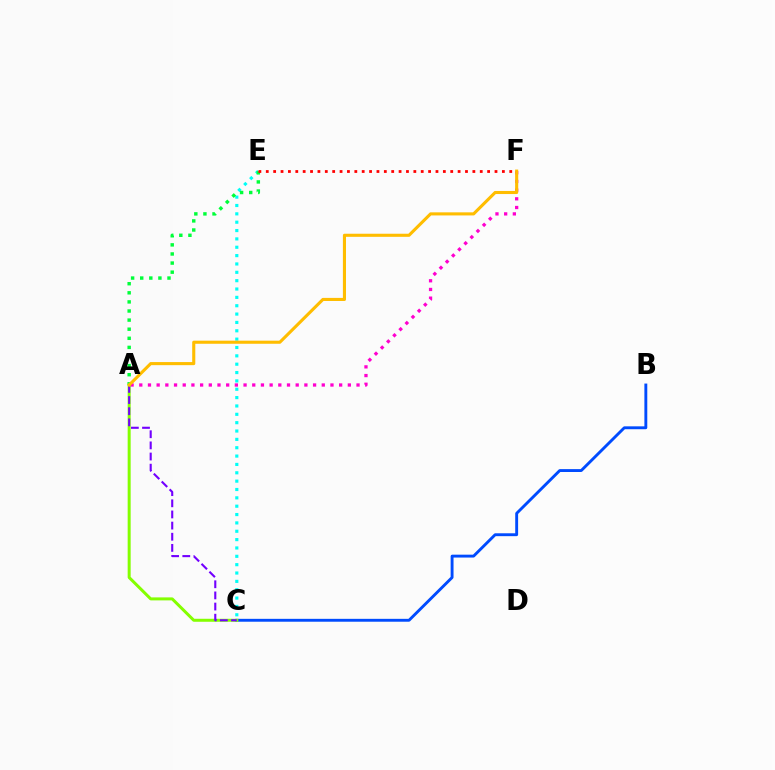{('C', 'E'): [{'color': '#00fff6', 'line_style': 'dotted', 'thickness': 2.27}], ('B', 'C'): [{'color': '#004bff', 'line_style': 'solid', 'thickness': 2.08}], ('A', 'F'): [{'color': '#ff00cf', 'line_style': 'dotted', 'thickness': 2.36}, {'color': '#ffbd00', 'line_style': 'solid', 'thickness': 2.23}], ('A', 'E'): [{'color': '#00ff39', 'line_style': 'dotted', 'thickness': 2.47}], ('A', 'C'): [{'color': '#84ff00', 'line_style': 'solid', 'thickness': 2.16}, {'color': '#7200ff', 'line_style': 'dashed', 'thickness': 1.51}], ('E', 'F'): [{'color': '#ff0000', 'line_style': 'dotted', 'thickness': 2.0}]}